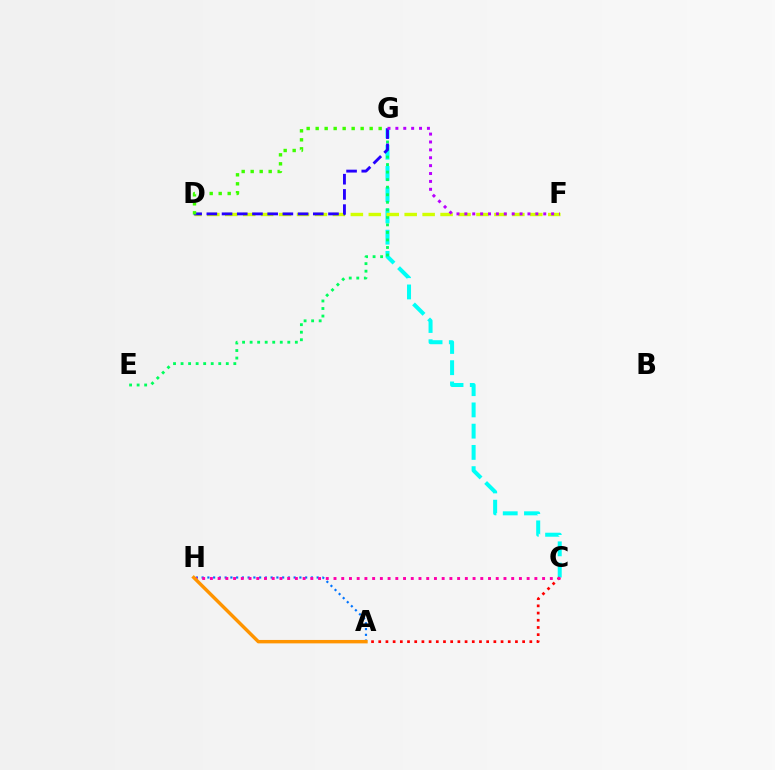{('C', 'G'): [{'color': '#00fff6', 'line_style': 'dashed', 'thickness': 2.89}], ('E', 'G'): [{'color': '#00ff5c', 'line_style': 'dotted', 'thickness': 2.05}], ('D', 'F'): [{'color': '#d1ff00', 'line_style': 'dashed', 'thickness': 2.44}], ('A', 'H'): [{'color': '#0074ff', 'line_style': 'dotted', 'thickness': 1.56}, {'color': '#ff9400', 'line_style': 'solid', 'thickness': 2.46}], ('D', 'G'): [{'color': '#2500ff', 'line_style': 'dashed', 'thickness': 2.07}, {'color': '#3dff00', 'line_style': 'dotted', 'thickness': 2.44}], ('A', 'C'): [{'color': '#ff0000', 'line_style': 'dotted', 'thickness': 1.95}], ('C', 'H'): [{'color': '#ff00ac', 'line_style': 'dotted', 'thickness': 2.1}], ('F', 'G'): [{'color': '#b900ff', 'line_style': 'dotted', 'thickness': 2.14}]}